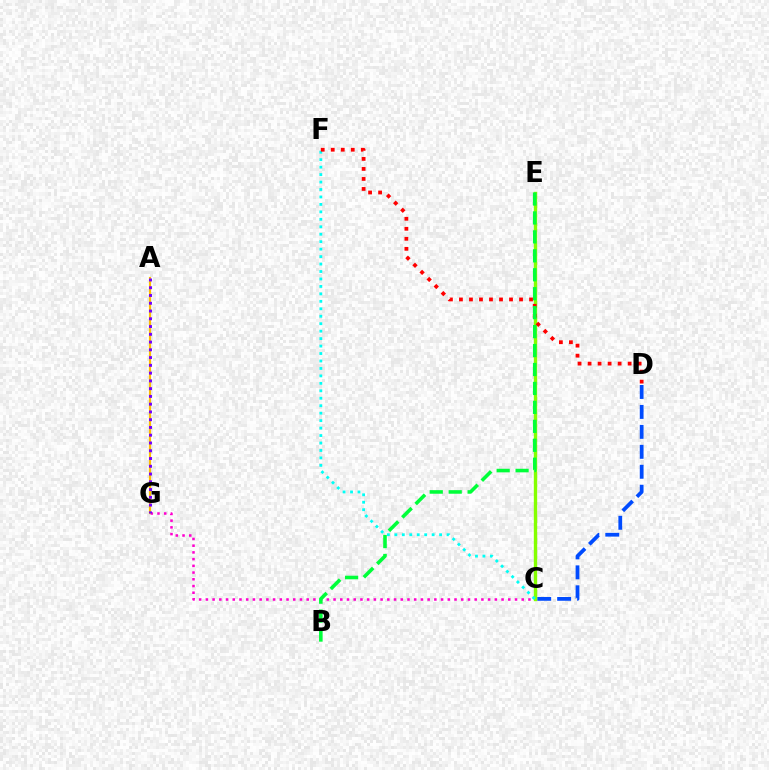{('C', 'D'): [{'color': '#004bff', 'line_style': 'dashed', 'thickness': 2.71}], ('C', 'G'): [{'color': '#ff00cf', 'line_style': 'dotted', 'thickness': 1.83}], ('C', 'E'): [{'color': '#84ff00', 'line_style': 'solid', 'thickness': 2.43}], ('C', 'F'): [{'color': '#00fff6', 'line_style': 'dotted', 'thickness': 2.03}], ('A', 'G'): [{'color': '#ffbd00', 'line_style': 'solid', 'thickness': 1.57}, {'color': '#7200ff', 'line_style': 'dotted', 'thickness': 2.11}], ('D', 'F'): [{'color': '#ff0000', 'line_style': 'dotted', 'thickness': 2.72}], ('B', 'E'): [{'color': '#00ff39', 'line_style': 'dashed', 'thickness': 2.57}]}